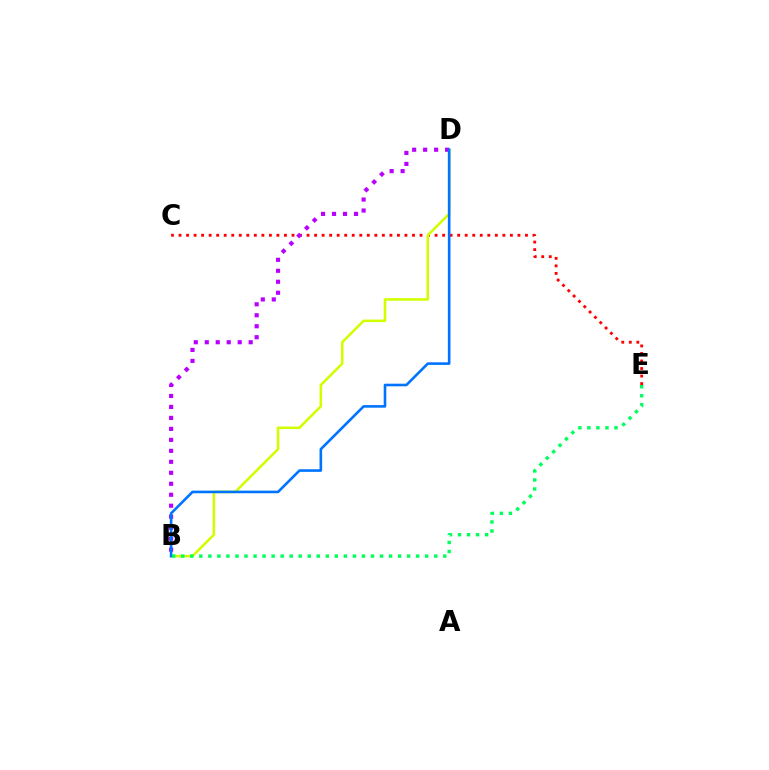{('C', 'E'): [{'color': '#ff0000', 'line_style': 'dotted', 'thickness': 2.05}], ('B', 'D'): [{'color': '#d1ff00', 'line_style': 'solid', 'thickness': 1.85}, {'color': '#b900ff', 'line_style': 'dotted', 'thickness': 2.98}, {'color': '#0074ff', 'line_style': 'solid', 'thickness': 1.88}], ('B', 'E'): [{'color': '#00ff5c', 'line_style': 'dotted', 'thickness': 2.45}]}